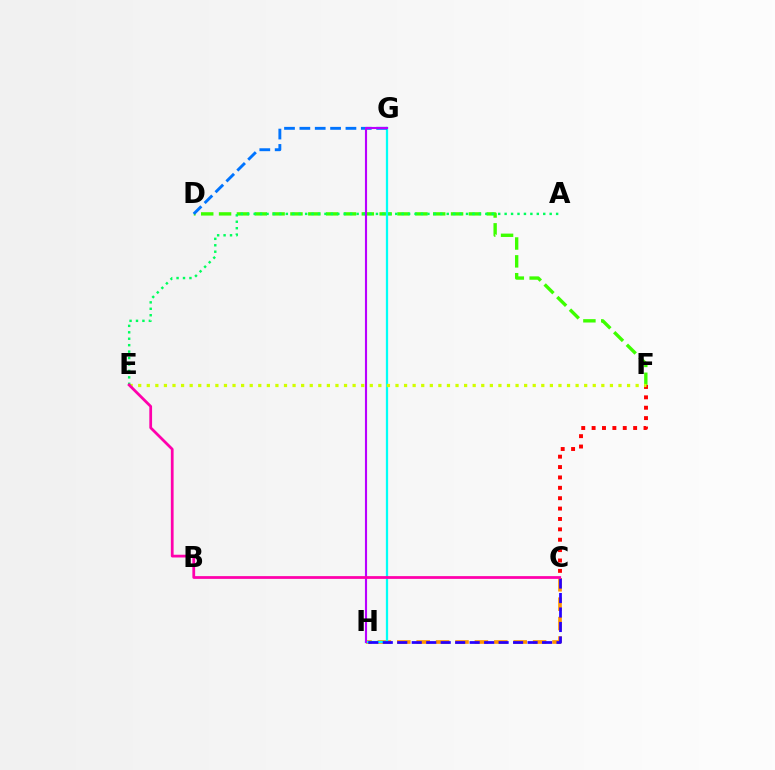{('D', 'F'): [{'color': '#3dff00', 'line_style': 'dashed', 'thickness': 2.42}], ('C', 'H'): [{'color': '#ff9400', 'line_style': 'dashed', 'thickness': 2.64}, {'color': '#2500ff', 'line_style': 'dashed', 'thickness': 1.97}], ('C', 'F'): [{'color': '#ff0000', 'line_style': 'dotted', 'thickness': 2.82}], ('G', 'H'): [{'color': '#00fff6', 'line_style': 'solid', 'thickness': 1.64}, {'color': '#b900ff', 'line_style': 'solid', 'thickness': 1.53}], ('E', 'F'): [{'color': '#d1ff00', 'line_style': 'dotted', 'thickness': 2.33}], ('D', 'G'): [{'color': '#0074ff', 'line_style': 'dashed', 'thickness': 2.09}], ('A', 'E'): [{'color': '#00ff5c', 'line_style': 'dotted', 'thickness': 1.75}], ('C', 'E'): [{'color': '#ff00ac', 'line_style': 'solid', 'thickness': 1.98}]}